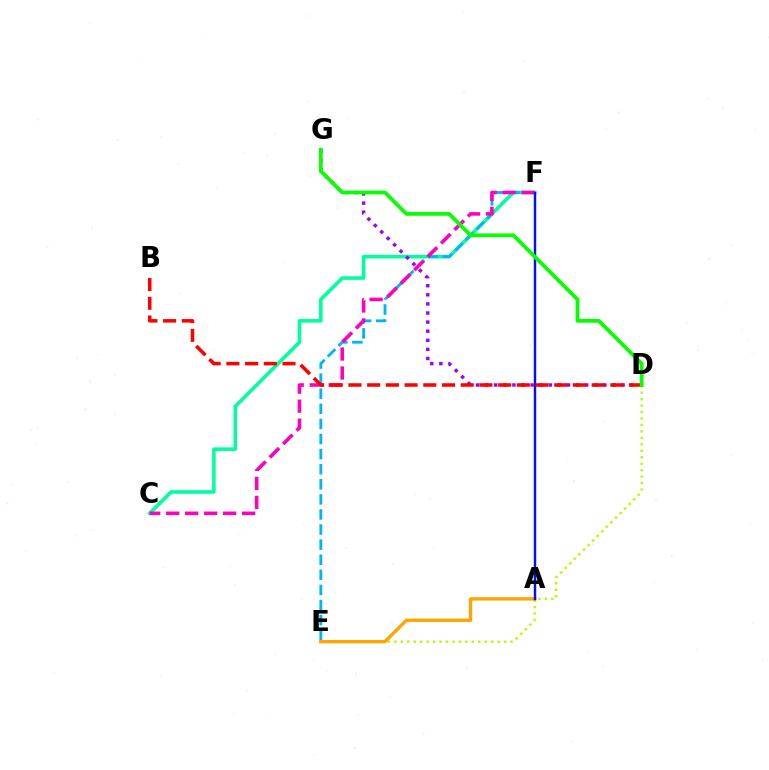{('C', 'F'): [{'color': '#00ff9d', 'line_style': 'solid', 'thickness': 2.58}, {'color': '#ff00bd', 'line_style': 'dashed', 'thickness': 2.58}], ('D', 'E'): [{'color': '#b3ff00', 'line_style': 'dotted', 'thickness': 1.75}], ('E', 'F'): [{'color': '#00b5ff', 'line_style': 'dashed', 'thickness': 2.05}], ('D', 'G'): [{'color': '#9b00ff', 'line_style': 'dotted', 'thickness': 2.47}, {'color': '#08ff00', 'line_style': 'solid', 'thickness': 2.7}], ('A', 'E'): [{'color': '#ffa500', 'line_style': 'solid', 'thickness': 2.42}], ('A', 'F'): [{'color': '#0010ff', 'line_style': 'solid', 'thickness': 1.76}], ('B', 'D'): [{'color': '#ff0000', 'line_style': 'dashed', 'thickness': 2.54}]}